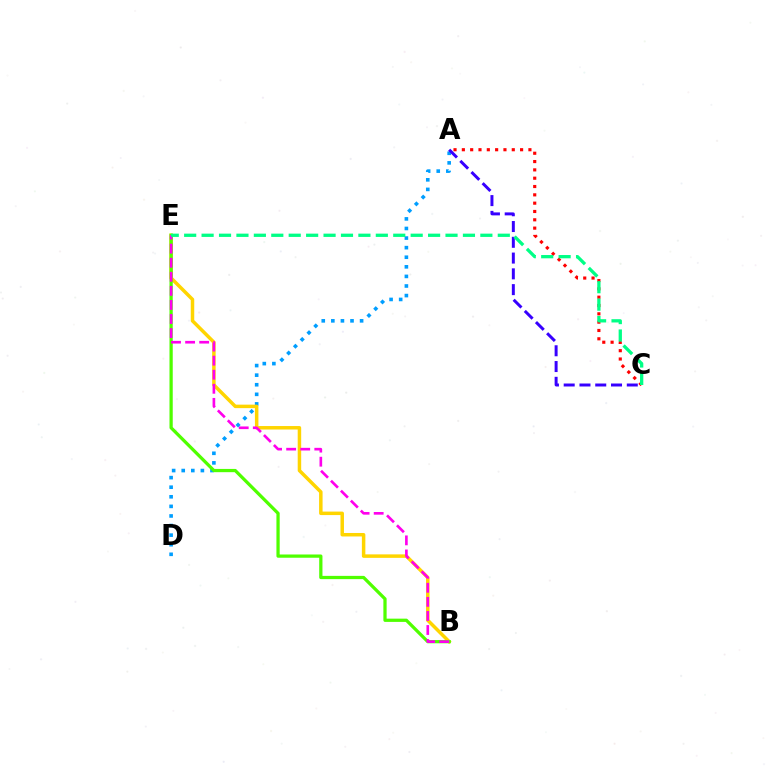{('A', 'D'): [{'color': '#009eff', 'line_style': 'dotted', 'thickness': 2.6}], ('B', 'E'): [{'color': '#ffd500', 'line_style': 'solid', 'thickness': 2.51}, {'color': '#4fff00', 'line_style': 'solid', 'thickness': 2.34}, {'color': '#ff00ed', 'line_style': 'dashed', 'thickness': 1.91}], ('A', 'C'): [{'color': '#ff0000', 'line_style': 'dotted', 'thickness': 2.26}, {'color': '#3700ff', 'line_style': 'dashed', 'thickness': 2.14}], ('C', 'E'): [{'color': '#00ff86', 'line_style': 'dashed', 'thickness': 2.37}]}